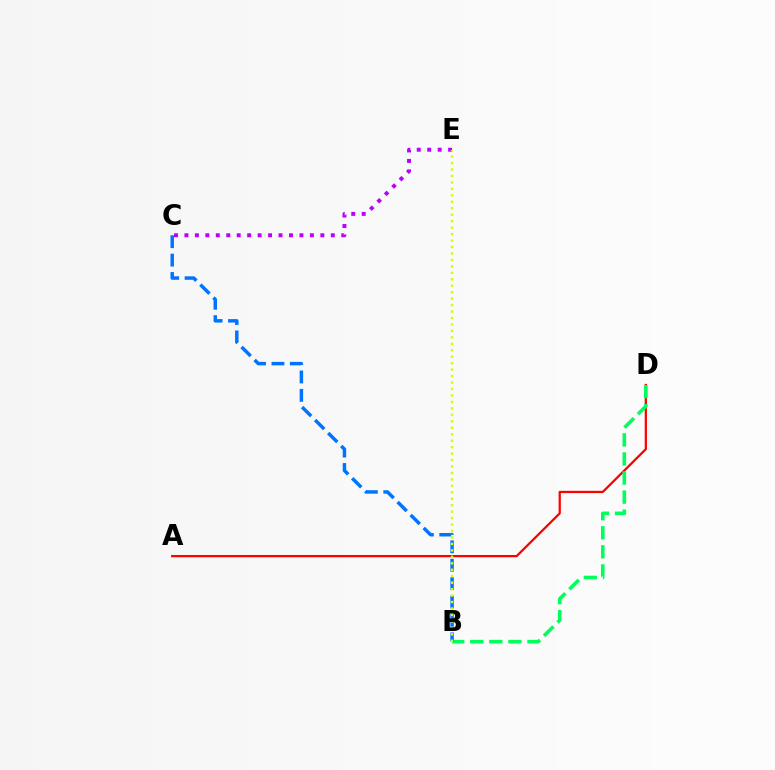{('C', 'E'): [{'color': '#b900ff', 'line_style': 'dotted', 'thickness': 2.84}], ('A', 'D'): [{'color': '#ff0000', 'line_style': 'solid', 'thickness': 1.63}], ('B', 'D'): [{'color': '#00ff5c', 'line_style': 'dashed', 'thickness': 2.59}], ('B', 'C'): [{'color': '#0074ff', 'line_style': 'dashed', 'thickness': 2.5}], ('B', 'E'): [{'color': '#d1ff00', 'line_style': 'dotted', 'thickness': 1.75}]}